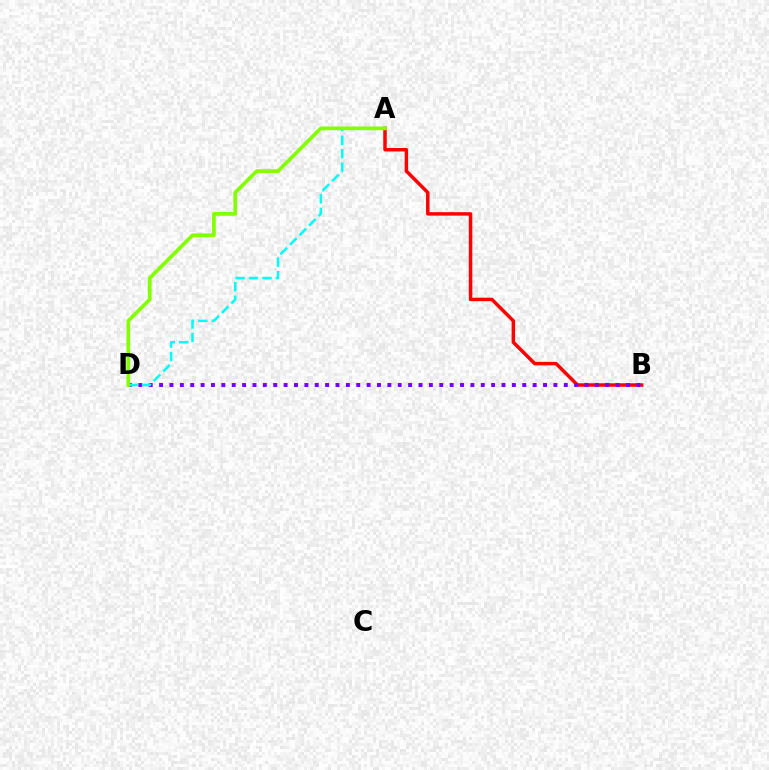{('A', 'B'): [{'color': '#ff0000', 'line_style': 'solid', 'thickness': 2.5}], ('B', 'D'): [{'color': '#7200ff', 'line_style': 'dotted', 'thickness': 2.82}], ('A', 'D'): [{'color': '#00fff6', 'line_style': 'dashed', 'thickness': 1.83}, {'color': '#84ff00', 'line_style': 'solid', 'thickness': 2.67}]}